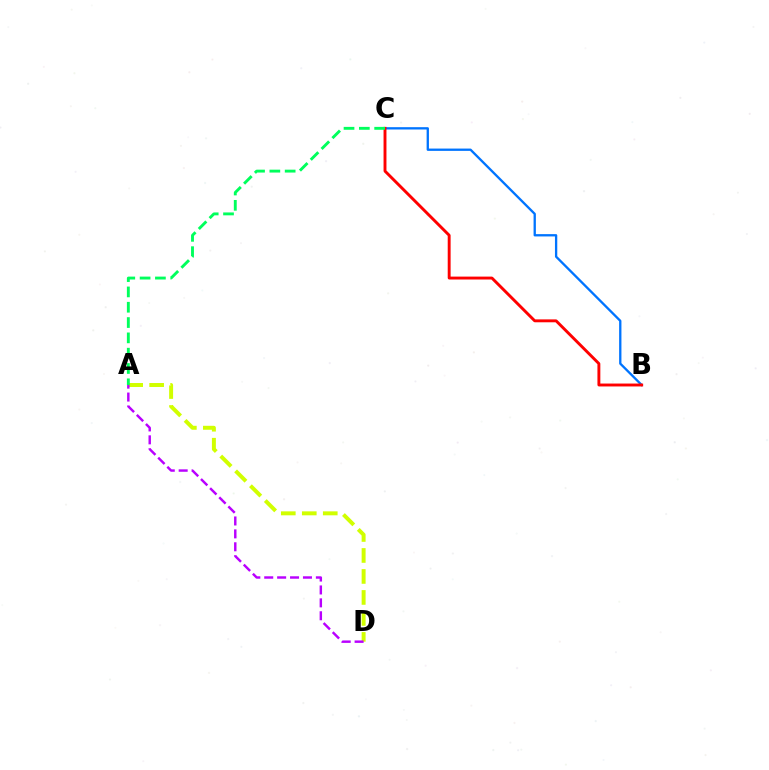{('A', 'D'): [{'color': '#d1ff00', 'line_style': 'dashed', 'thickness': 2.85}, {'color': '#b900ff', 'line_style': 'dashed', 'thickness': 1.75}], ('B', 'C'): [{'color': '#0074ff', 'line_style': 'solid', 'thickness': 1.67}, {'color': '#ff0000', 'line_style': 'solid', 'thickness': 2.09}], ('A', 'C'): [{'color': '#00ff5c', 'line_style': 'dashed', 'thickness': 2.08}]}